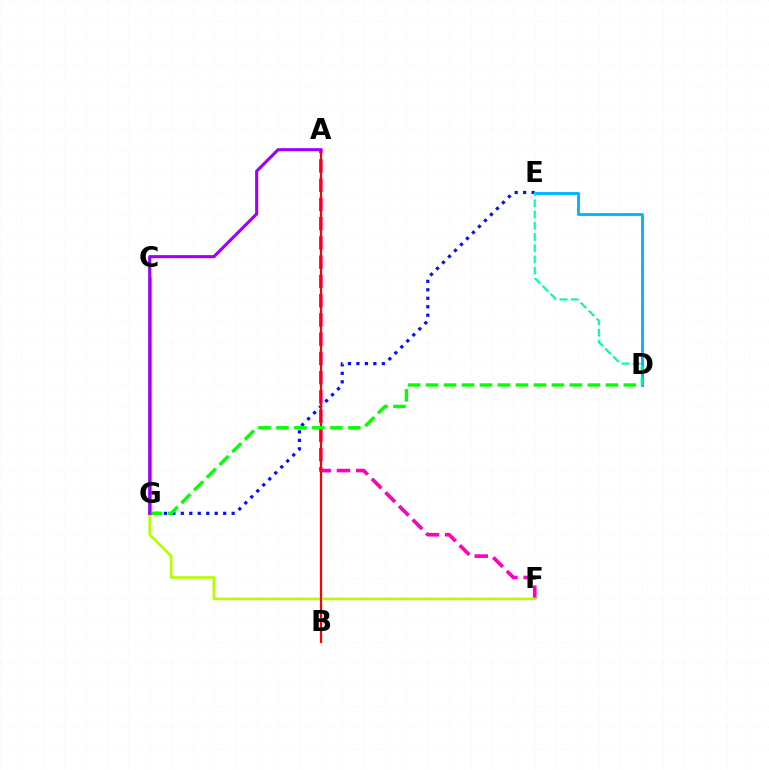{('C', 'G'): [{'color': '#ffa500', 'line_style': 'solid', 'thickness': 2.49}], ('D', 'E'): [{'color': '#00b5ff', 'line_style': 'solid', 'thickness': 2.07}, {'color': '#00ff9d', 'line_style': 'dashed', 'thickness': 1.53}], ('E', 'G'): [{'color': '#0010ff', 'line_style': 'dotted', 'thickness': 2.3}], ('A', 'F'): [{'color': '#ff00bd', 'line_style': 'dashed', 'thickness': 2.61}], ('F', 'G'): [{'color': '#b3ff00', 'line_style': 'solid', 'thickness': 1.91}], ('A', 'B'): [{'color': '#ff0000', 'line_style': 'solid', 'thickness': 1.58}], ('D', 'G'): [{'color': '#08ff00', 'line_style': 'dashed', 'thickness': 2.44}], ('A', 'G'): [{'color': '#9b00ff', 'line_style': 'solid', 'thickness': 2.24}]}